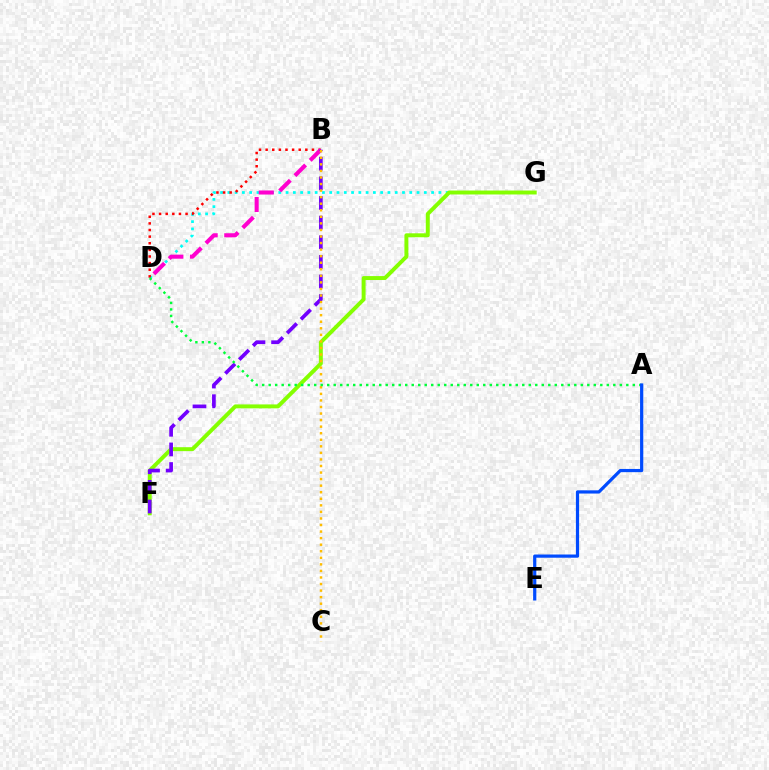{('D', 'G'): [{'color': '#00fff6', 'line_style': 'dotted', 'thickness': 1.98}], ('F', 'G'): [{'color': '#84ff00', 'line_style': 'solid', 'thickness': 2.84}], ('B', 'D'): [{'color': '#ff0000', 'line_style': 'dotted', 'thickness': 1.8}, {'color': '#ff00cf', 'line_style': 'dashed', 'thickness': 2.93}], ('B', 'F'): [{'color': '#7200ff', 'line_style': 'dashed', 'thickness': 2.67}], ('B', 'C'): [{'color': '#ffbd00', 'line_style': 'dotted', 'thickness': 1.78}], ('A', 'D'): [{'color': '#00ff39', 'line_style': 'dotted', 'thickness': 1.77}], ('A', 'E'): [{'color': '#004bff', 'line_style': 'solid', 'thickness': 2.31}]}